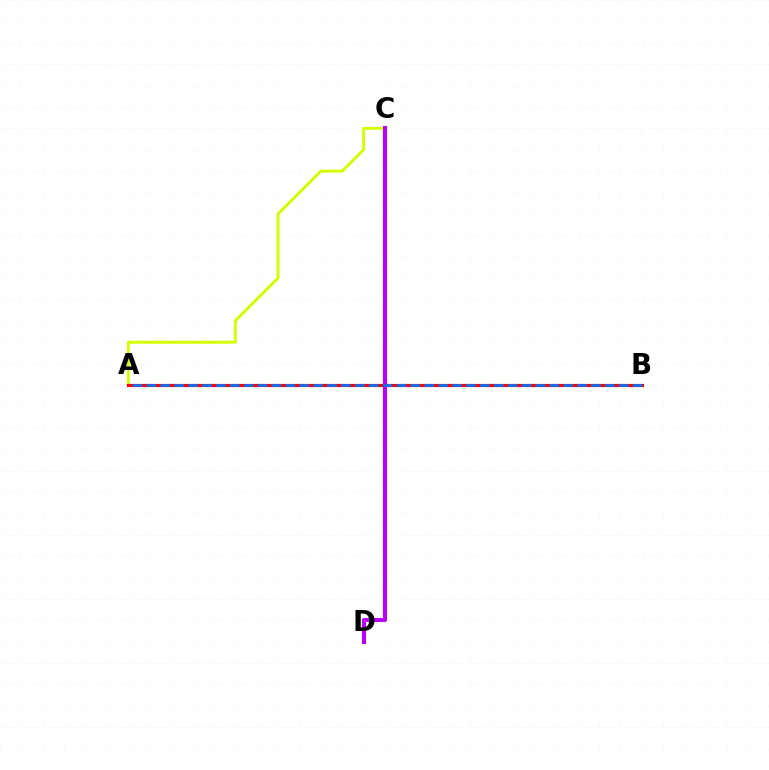{('A', 'B'): [{'color': '#00ff5c', 'line_style': 'solid', 'thickness': 1.51}, {'color': '#ff0000', 'line_style': 'solid', 'thickness': 2.26}, {'color': '#0074ff', 'line_style': 'dashed', 'thickness': 1.89}], ('A', 'C'): [{'color': '#d1ff00', 'line_style': 'solid', 'thickness': 2.09}], ('C', 'D'): [{'color': '#b900ff', 'line_style': 'solid', 'thickness': 2.93}]}